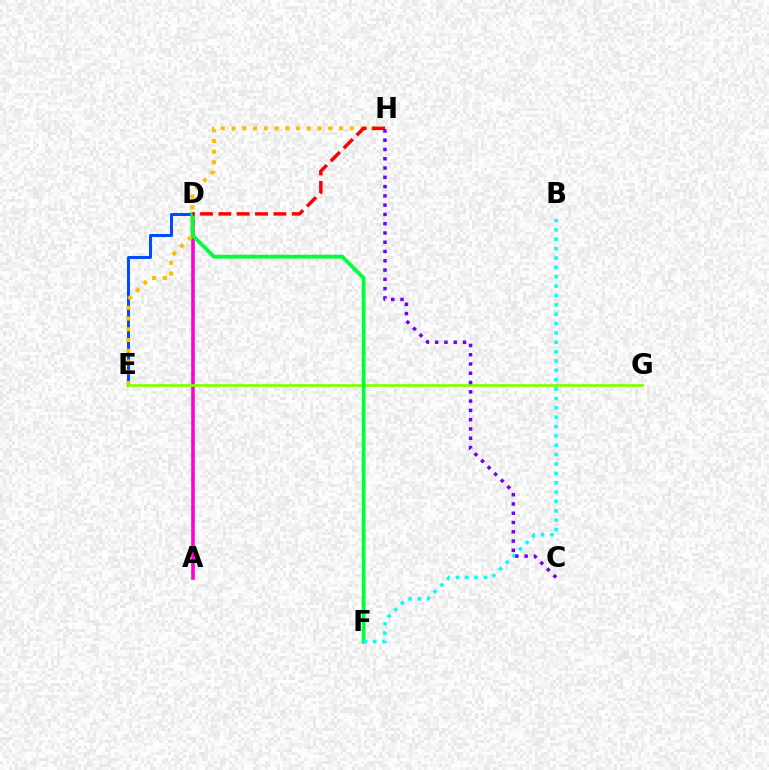{('D', 'E'): [{'color': '#004bff', 'line_style': 'solid', 'thickness': 2.15}], ('A', 'D'): [{'color': '#ff00cf', 'line_style': 'solid', 'thickness': 2.58}], ('E', 'H'): [{'color': '#ffbd00', 'line_style': 'dotted', 'thickness': 2.92}], ('E', 'G'): [{'color': '#84ff00', 'line_style': 'solid', 'thickness': 1.97}], ('D', 'F'): [{'color': '#00ff39', 'line_style': 'solid', 'thickness': 2.73}], ('B', 'F'): [{'color': '#00fff6', 'line_style': 'dotted', 'thickness': 2.54}], ('D', 'H'): [{'color': '#ff0000', 'line_style': 'dashed', 'thickness': 2.49}], ('C', 'H'): [{'color': '#7200ff', 'line_style': 'dotted', 'thickness': 2.52}]}